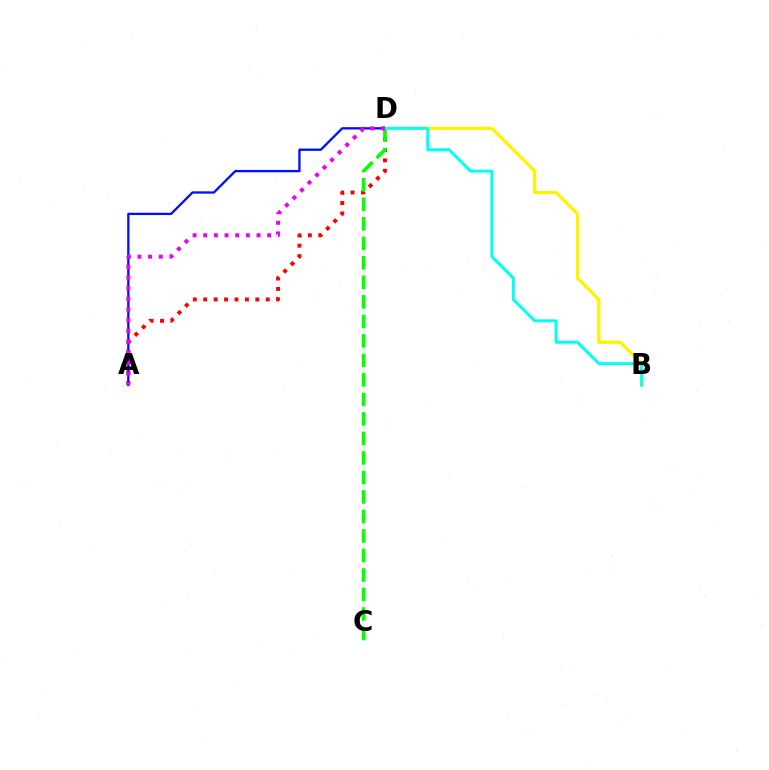{('A', 'D'): [{'color': '#ff0000', 'line_style': 'dotted', 'thickness': 2.83}, {'color': '#0010ff', 'line_style': 'solid', 'thickness': 1.67}, {'color': '#ee00ff', 'line_style': 'dotted', 'thickness': 2.9}], ('B', 'D'): [{'color': '#fcf500', 'line_style': 'solid', 'thickness': 2.38}, {'color': '#00fff6', 'line_style': 'solid', 'thickness': 2.16}], ('C', 'D'): [{'color': '#08ff00', 'line_style': 'dashed', 'thickness': 2.65}]}